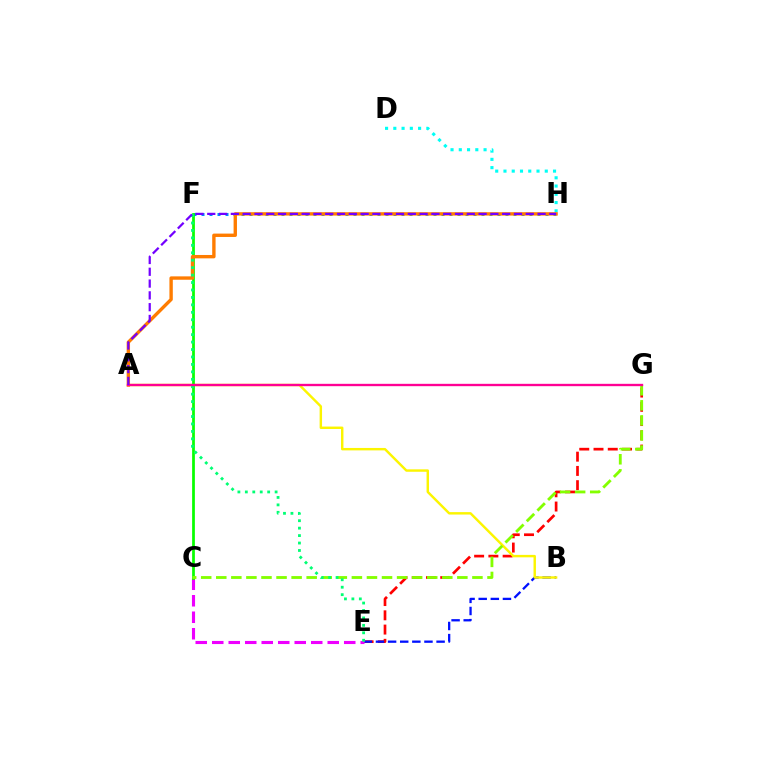{('E', 'G'): [{'color': '#ff0000', 'line_style': 'dashed', 'thickness': 1.94}], ('F', 'H'): [{'color': '#008cff', 'line_style': 'dotted', 'thickness': 2.17}], ('B', 'E'): [{'color': '#0010ff', 'line_style': 'dashed', 'thickness': 1.65}], ('D', 'H'): [{'color': '#00fff6', 'line_style': 'dotted', 'thickness': 2.24}], ('C', 'E'): [{'color': '#ee00ff', 'line_style': 'dashed', 'thickness': 2.24}], ('A', 'B'): [{'color': '#fcf500', 'line_style': 'solid', 'thickness': 1.75}], ('C', 'F'): [{'color': '#08ff00', 'line_style': 'solid', 'thickness': 1.98}], ('C', 'G'): [{'color': '#84ff00', 'line_style': 'dashed', 'thickness': 2.05}], ('A', 'H'): [{'color': '#ff7c00', 'line_style': 'solid', 'thickness': 2.43}, {'color': '#7200ff', 'line_style': 'dashed', 'thickness': 1.6}], ('E', 'F'): [{'color': '#00ff74', 'line_style': 'dotted', 'thickness': 2.02}], ('A', 'G'): [{'color': '#ff0094', 'line_style': 'solid', 'thickness': 1.69}]}